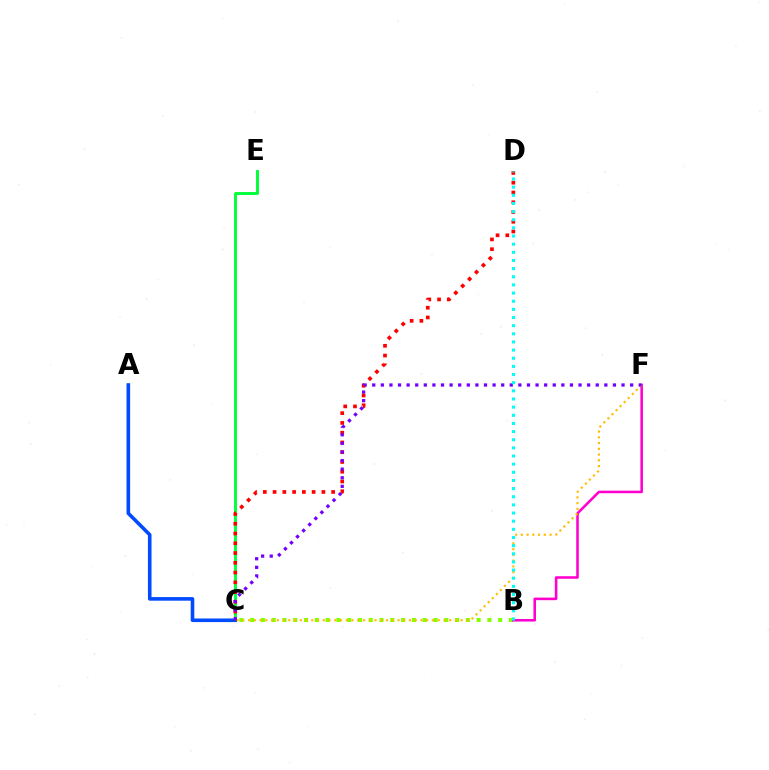{('C', 'E'): [{'color': '#00ff39', 'line_style': 'solid', 'thickness': 2.09}], ('A', 'C'): [{'color': '#004bff', 'line_style': 'solid', 'thickness': 2.59}], ('C', 'D'): [{'color': '#ff0000', 'line_style': 'dotted', 'thickness': 2.65}], ('B', 'C'): [{'color': '#84ff00', 'line_style': 'dotted', 'thickness': 2.93}], ('B', 'F'): [{'color': '#ff00cf', 'line_style': 'solid', 'thickness': 1.85}], ('C', 'F'): [{'color': '#ffbd00', 'line_style': 'dotted', 'thickness': 1.56}, {'color': '#7200ff', 'line_style': 'dotted', 'thickness': 2.34}], ('B', 'D'): [{'color': '#00fff6', 'line_style': 'dotted', 'thickness': 2.21}]}